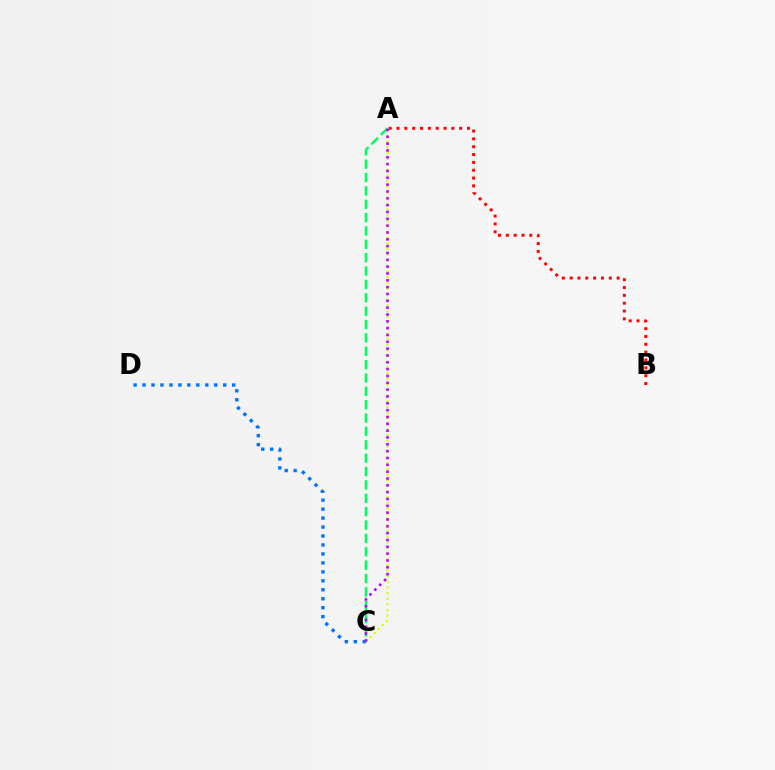{('C', 'D'): [{'color': '#0074ff', 'line_style': 'dotted', 'thickness': 2.44}], ('A', 'C'): [{'color': '#d1ff00', 'line_style': 'dotted', 'thickness': 1.53}, {'color': '#00ff5c', 'line_style': 'dashed', 'thickness': 1.82}, {'color': '#b900ff', 'line_style': 'dotted', 'thickness': 1.86}], ('A', 'B'): [{'color': '#ff0000', 'line_style': 'dotted', 'thickness': 2.13}]}